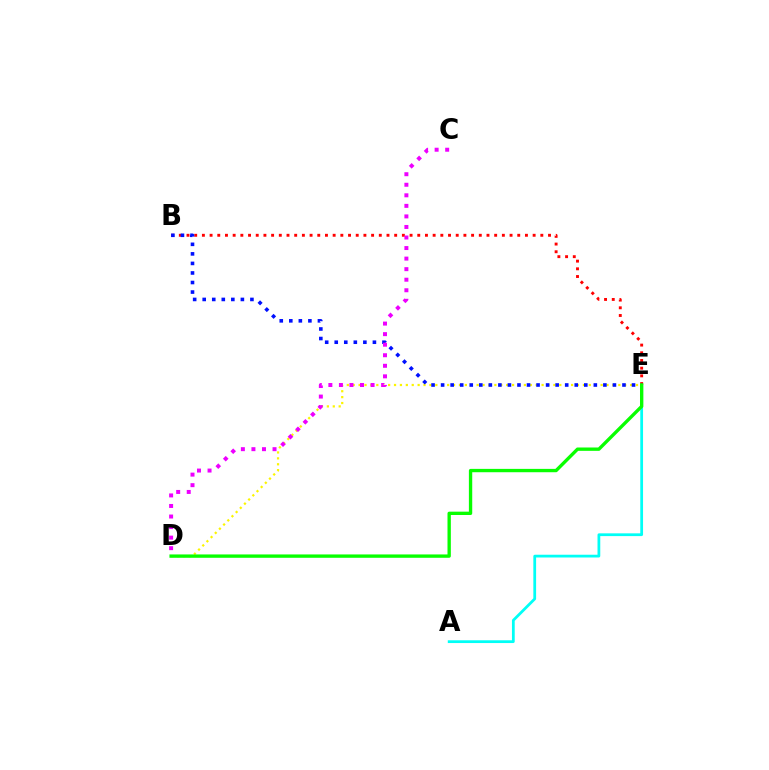{('D', 'E'): [{'color': '#fcf500', 'line_style': 'dotted', 'thickness': 1.6}, {'color': '#08ff00', 'line_style': 'solid', 'thickness': 2.41}], ('A', 'E'): [{'color': '#00fff6', 'line_style': 'solid', 'thickness': 1.99}], ('B', 'E'): [{'color': '#ff0000', 'line_style': 'dotted', 'thickness': 2.09}, {'color': '#0010ff', 'line_style': 'dotted', 'thickness': 2.59}], ('C', 'D'): [{'color': '#ee00ff', 'line_style': 'dotted', 'thickness': 2.87}]}